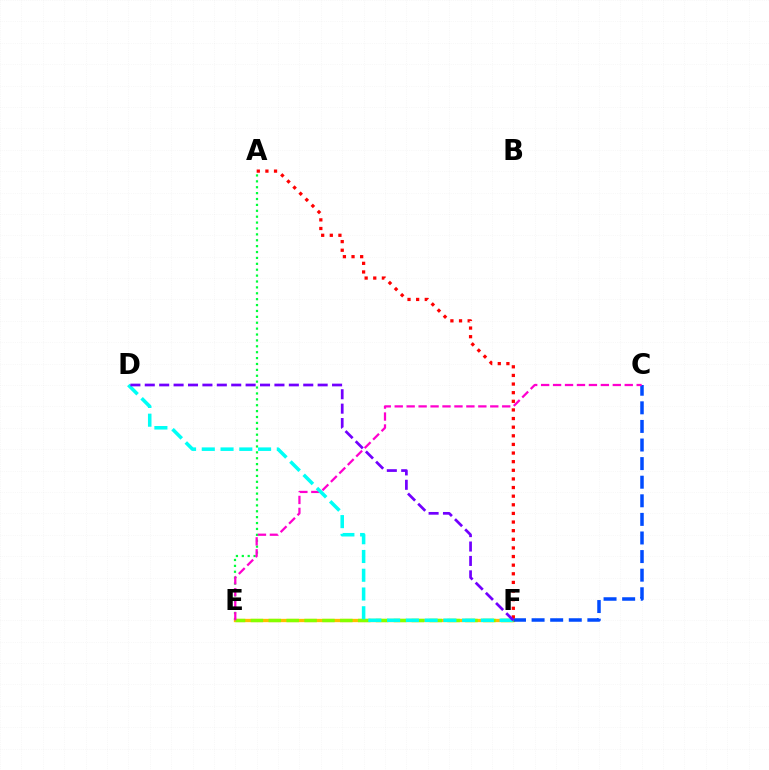{('A', 'E'): [{'color': '#00ff39', 'line_style': 'dotted', 'thickness': 1.6}], ('E', 'F'): [{'color': '#ffbd00', 'line_style': 'solid', 'thickness': 2.38}, {'color': '#84ff00', 'line_style': 'dashed', 'thickness': 2.43}], ('C', 'F'): [{'color': '#004bff', 'line_style': 'dashed', 'thickness': 2.53}], ('C', 'E'): [{'color': '#ff00cf', 'line_style': 'dashed', 'thickness': 1.62}], ('D', 'F'): [{'color': '#00fff6', 'line_style': 'dashed', 'thickness': 2.55}, {'color': '#7200ff', 'line_style': 'dashed', 'thickness': 1.96}], ('A', 'F'): [{'color': '#ff0000', 'line_style': 'dotted', 'thickness': 2.34}]}